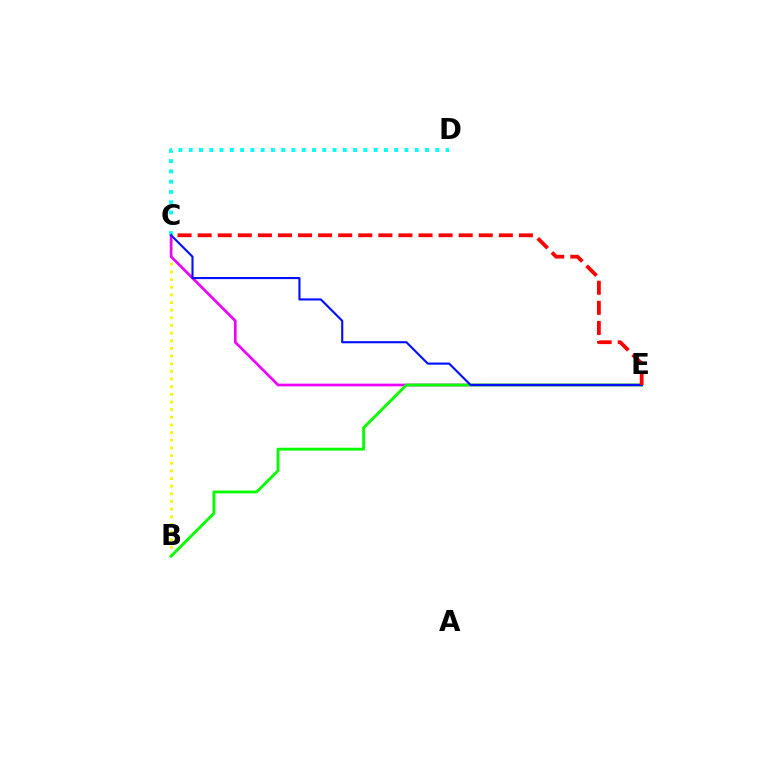{('B', 'C'): [{'color': '#fcf500', 'line_style': 'dotted', 'thickness': 2.08}], ('C', 'E'): [{'color': '#ee00ff', 'line_style': 'solid', 'thickness': 1.94}, {'color': '#0010ff', 'line_style': 'solid', 'thickness': 1.53}, {'color': '#ff0000', 'line_style': 'dashed', 'thickness': 2.73}], ('C', 'D'): [{'color': '#00fff6', 'line_style': 'dotted', 'thickness': 2.79}], ('B', 'E'): [{'color': '#08ff00', 'line_style': 'solid', 'thickness': 2.06}]}